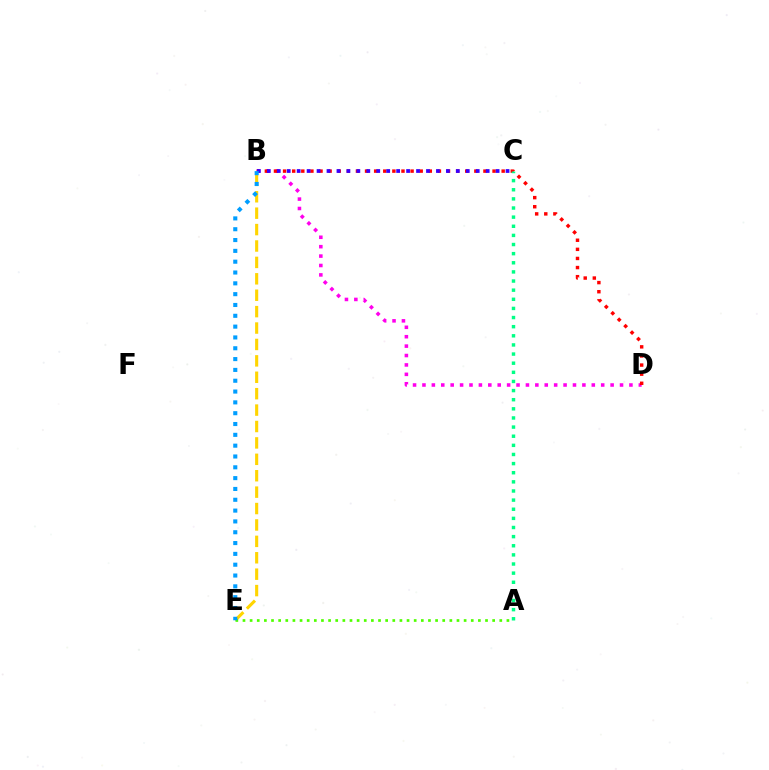{('B', 'D'): [{'color': '#ff00ed', 'line_style': 'dotted', 'thickness': 2.56}, {'color': '#ff0000', 'line_style': 'dotted', 'thickness': 2.47}], ('B', 'E'): [{'color': '#ffd500', 'line_style': 'dashed', 'thickness': 2.23}, {'color': '#009eff', 'line_style': 'dotted', 'thickness': 2.94}], ('B', 'C'): [{'color': '#3700ff', 'line_style': 'dotted', 'thickness': 2.7}], ('A', 'E'): [{'color': '#4fff00', 'line_style': 'dotted', 'thickness': 1.94}], ('A', 'C'): [{'color': '#00ff86', 'line_style': 'dotted', 'thickness': 2.48}]}